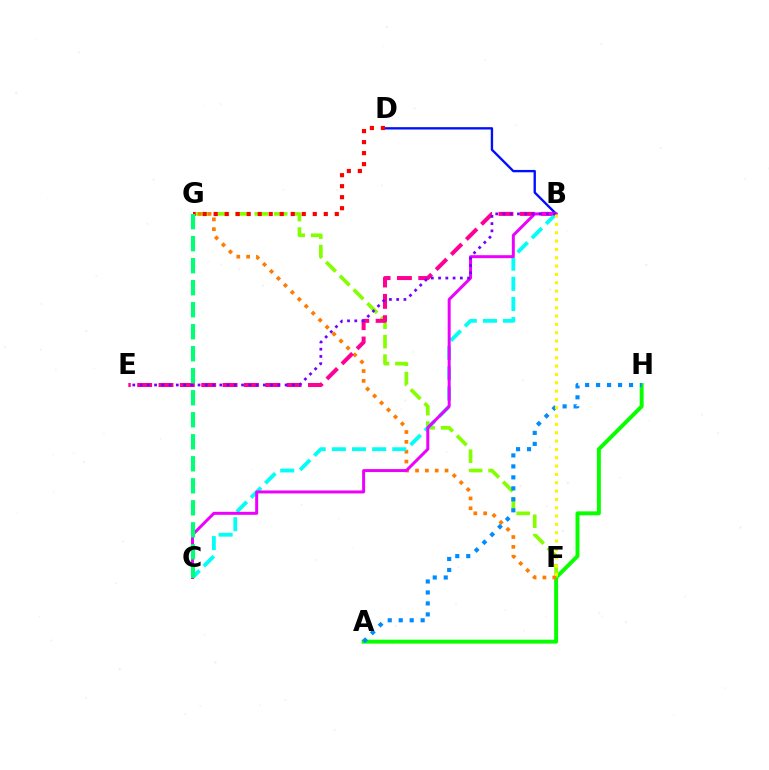{('A', 'H'): [{'color': '#08ff00', 'line_style': 'solid', 'thickness': 2.83}, {'color': '#008cff', 'line_style': 'dotted', 'thickness': 2.98}], ('F', 'G'): [{'color': '#84ff00', 'line_style': 'dashed', 'thickness': 2.64}, {'color': '#ff7c00', 'line_style': 'dotted', 'thickness': 2.67}], ('B', 'D'): [{'color': '#0010ff', 'line_style': 'solid', 'thickness': 1.69}], ('B', 'E'): [{'color': '#ff0094', 'line_style': 'dashed', 'thickness': 2.9}, {'color': '#7200ff', 'line_style': 'dotted', 'thickness': 1.97}], ('B', 'C'): [{'color': '#00fff6', 'line_style': 'dashed', 'thickness': 2.74}, {'color': '#ee00ff', 'line_style': 'solid', 'thickness': 2.14}], ('D', 'G'): [{'color': '#ff0000', 'line_style': 'dotted', 'thickness': 2.99}], ('B', 'F'): [{'color': '#fcf500', 'line_style': 'dotted', 'thickness': 2.26}], ('C', 'G'): [{'color': '#00ff74', 'line_style': 'dashed', 'thickness': 2.99}]}